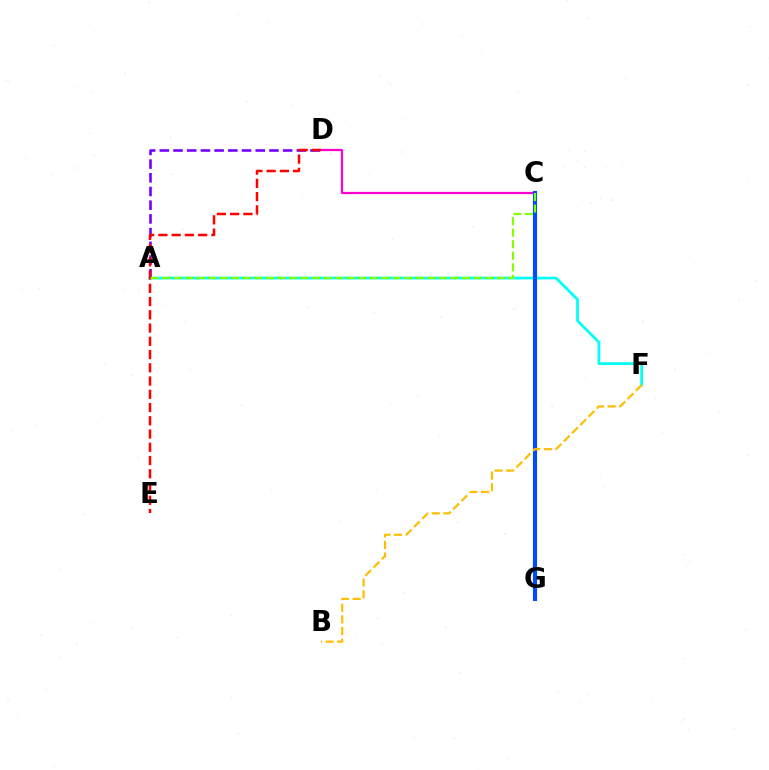{('C', 'D'): [{'color': '#ff00cf', 'line_style': 'solid', 'thickness': 1.6}], ('A', 'F'): [{'color': '#00fff6', 'line_style': 'solid', 'thickness': 1.98}], ('C', 'G'): [{'color': '#00ff39', 'line_style': 'dashed', 'thickness': 2.7}, {'color': '#004bff', 'line_style': 'solid', 'thickness': 2.97}], ('A', 'D'): [{'color': '#7200ff', 'line_style': 'dashed', 'thickness': 1.86}], ('B', 'F'): [{'color': '#ffbd00', 'line_style': 'dashed', 'thickness': 1.58}], ('D', 'E'): [{'color': '#ff0000', 'line_style': 'dashed', 'thickness': 1.8}], ('A', 'C'): [{'color': '#84ff00', 'line_style': 'dashed', 'thickness': 1.57}]}